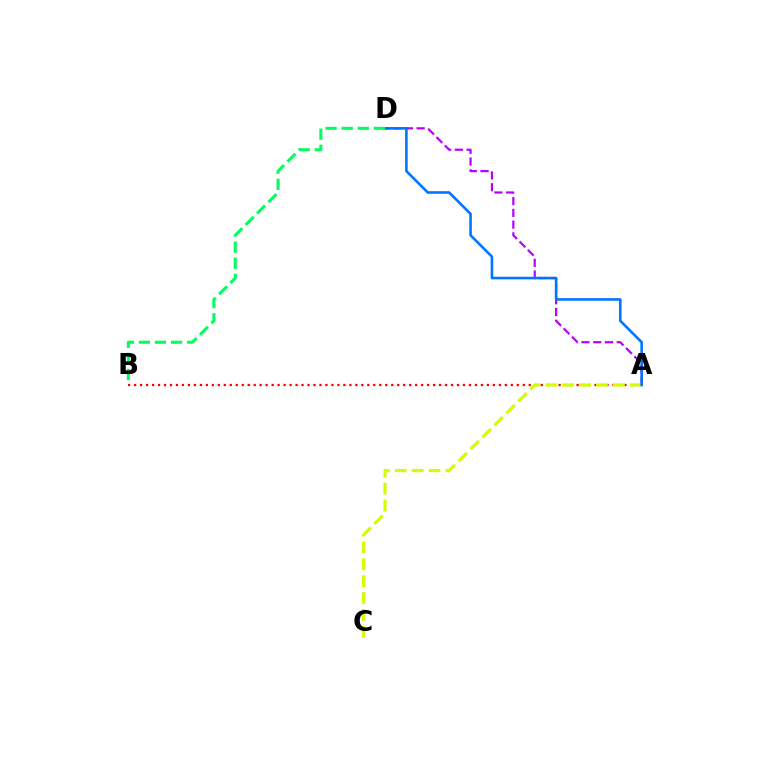{('A', 'B'): [{'color': '#ff0000', 'line_style': 'dotted', 'thickness': 1.62}], ('A', 'D'): [{'color': '#b900ff', 'line_style': 'dashed', 'thickness': 1.6}, {'color': '#0074ff', 'line_style': 'solid', 'thickness': 1.86}], ('A', 'C'): [{'color': '#d1ff00', 'line_style': 'dashed', 'thickness': 2.3}], ('B', 'D'): [{'color': '#00ff5c', 'line_style': 'dashed', 'thickness': 2.19}]}